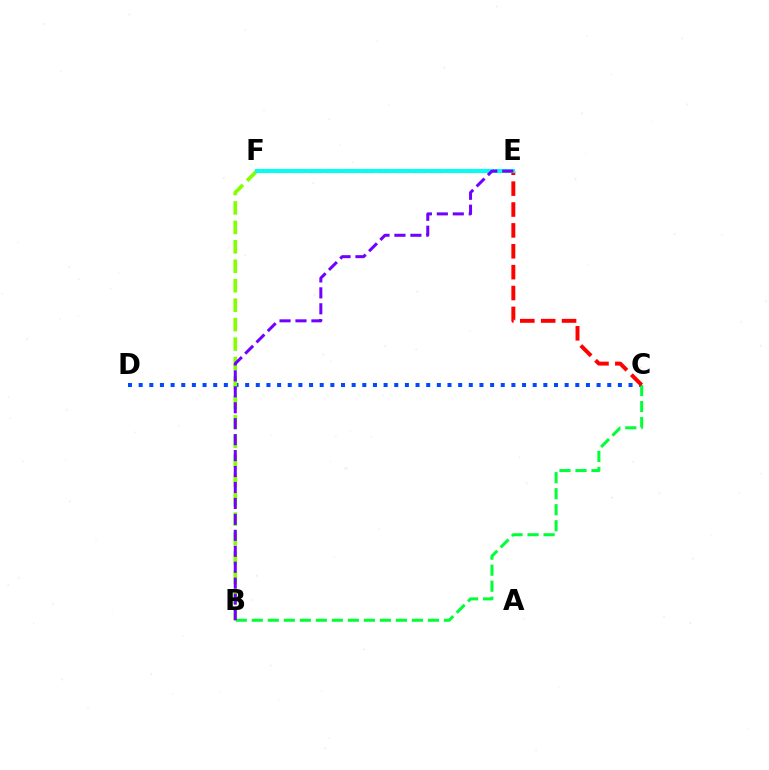{('C', 'D'): [{'color': '#004bff', 'line_style': 'dotted', 'thickness': 2.89}], ('E', 'F'): [{'color': '#ff00cf', 'line_style': 'solid', 'thickness': 1.97}, {'color': '#ffbd00', 'line_style': 'dashed', 'thickness': 2.35}, {'color': '#00fff6', 'line_style': 'solid', 'thickness': 2.87}], ('B', 'C'): [{'color': '#00ff39', 'line_style': 'dashed', 'thickness': 2.18}], ('B', 'F'): [{'color': '#84ff00', 'line_style': 'dashed', 'thickness': 2.64}], ('C', 'E'): [{'color': '#ff0000', 'line_style': 'dashed', 'thickness': 2.84}], ('B', 'E'): [{'color': '#7200ff', 'line_style': 'dashed', 'thickness': 2.17}]}